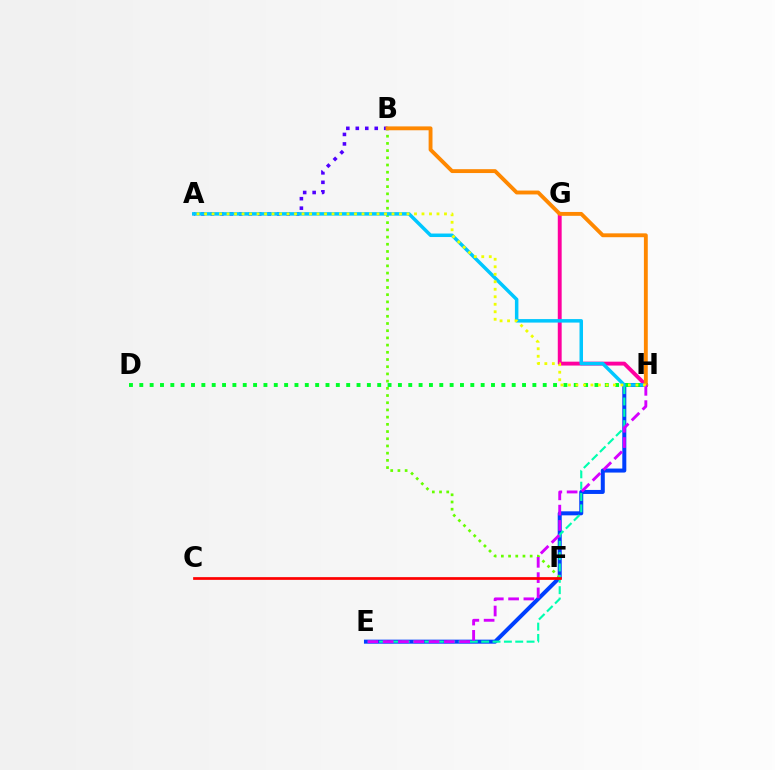{('E', 'H'): [{'color': '#003fff', 'line_style': 'solid', 'thickness': 2.89}, {'color': '#00ffaf', 'line_style': 'dashed', 'thickness': 1.54}, {'color': '#d600ff', 'line_style': 'dashed', 'thickness': 2.08}], ('A', 'B'): [{'color': '#4f00ff', 'line_style': 'dotted', 'thickness': 2.57}], ('G', 'H'): [{'color': '#ff00a0', 'line_style': 'solid', 'thickness': 2.8}], ('B', 'F'): [{'color': '#66ff00', 'line_style': 'dotted', 'thickness': 1.96}], ('A', 'H'): [{'color': '#00c7ff', 'line_style': 'solid', 'thickness': 2.52}, {'color': '#eeff00', 'line_style': 'dotted', 'thickness': 2.04}], ('D', 'H'): [{'color': '#00ff27', 'line_style': 'dotted', 'thickness': 2.81}], ('B', 'H'): [{'color': '#ff8800', 'line_style': 'solid', 'thickness': 2.79}], ('C', 'F'): [{'color': '#ff0000', 'line_style': 'solid', 'thickness': 1.96}]}